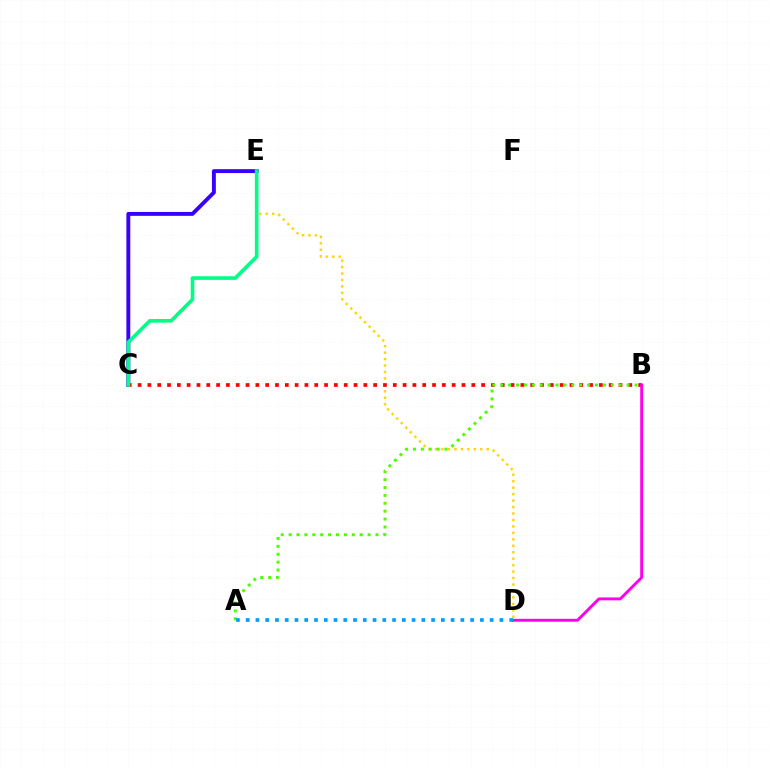{('D', 'E'): [{'color': '#ffd500', 'line_style': 'dotted', 'thickness': 1.75}], ('C', 'E'): [{'color': '#3700ff', 'line_style': 'solid', 'thickness': 2.81}, {'color': '#00ff86', 'line_style': 'solid', 'thickness': 2.63}], ('B', 'C'): [{'color': '#ff0000', 'line_style': 'dotted', 'thickness': 2.67}], ('B', 'D'): [{'color': '#ff00ed', 'line_style': 'solid', 'thickness': 2.08}], ('A', 'B'): [{'color': '#4fff00', 'line_style': 'dotted', 'thickness': 2.15}], ('A', 'D'): [{'color': '#009eff', 'line_style': 'dotted', 'thickness': 2.65}]}